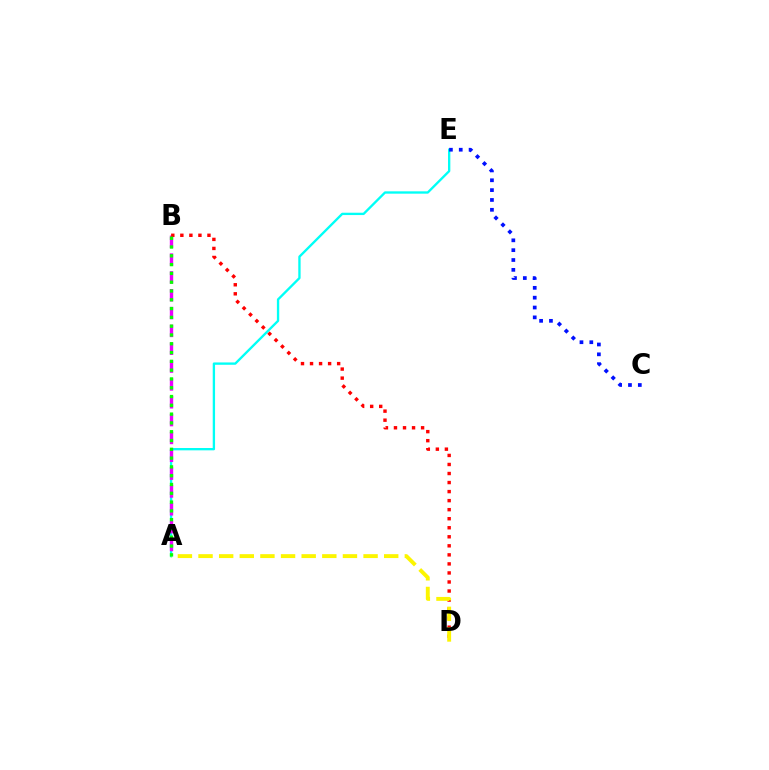{('A', 'E'): [{'color': '#00fff6', 'line_style': 'solid', 'thickness': 1.68}], ('A', 'B'): [{'color': '#ee00ff', 'line_style': 'dashed', 'thickness': 2.42}, {'color': '#08ff00', 'line_style': 'dotted', 'thickness': 2.39}], ('C', 'E'): [{'color': '#0010ff', 'line_style': 'dotted', 'thickness': 2.67}], ('B', 'D'): [{'color': '#ff0000', 'line_style': 'dotted', 'thickness': 2.46}], ('A', 'D'): [{'color': '#fcf500', 'line_style': 'dashed', 'thickness': 2.8}]}